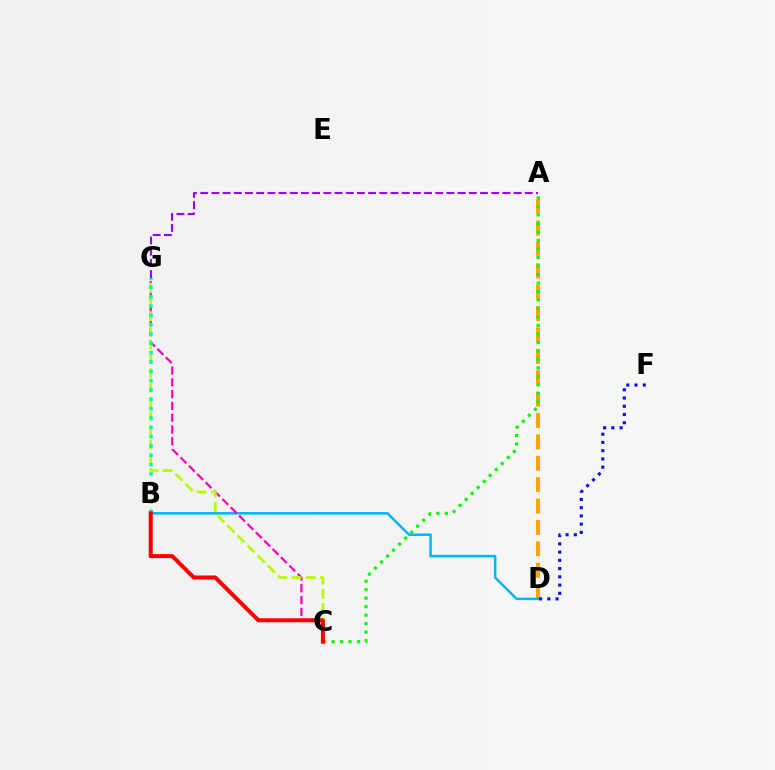{('A', 'D'): [{'color': '#ffa500', 'line_style': 'dashed', 'thickness': 2.9}], ('A', 'C'): [{'color': '#08ff00', 'line_style': 'dotted', 'thickness': 2.31}], ('B', 'D'): [{'color': '#00b5ff', 'line_style': 'solid', 'thickness': 1.82}], ('D', 'F'): [{'color': '#0010ff', 'line_style': 'dotted', 'thickness': 2.24}], ('C', 'G'): [{'color': '#ff00bd', 'line_style': 'dashed', 'thickness': 1.6}, {'color': '#b3ff00', 'line_style': 'dashed', 'thickness': 1.94}], ('B', 'G'): [{'color': '#00ff9d', 'line_style': 'dotted', 'thickness': 2.53}], ('A', 'G'): [{'color': '#9b00ff', 'line_style': 'dashed', 'thickness': 1.52}], ('B', 'C'): [{'color': '#ff0000', 'line_style': 'solid', 'thickness': 2.9}]}